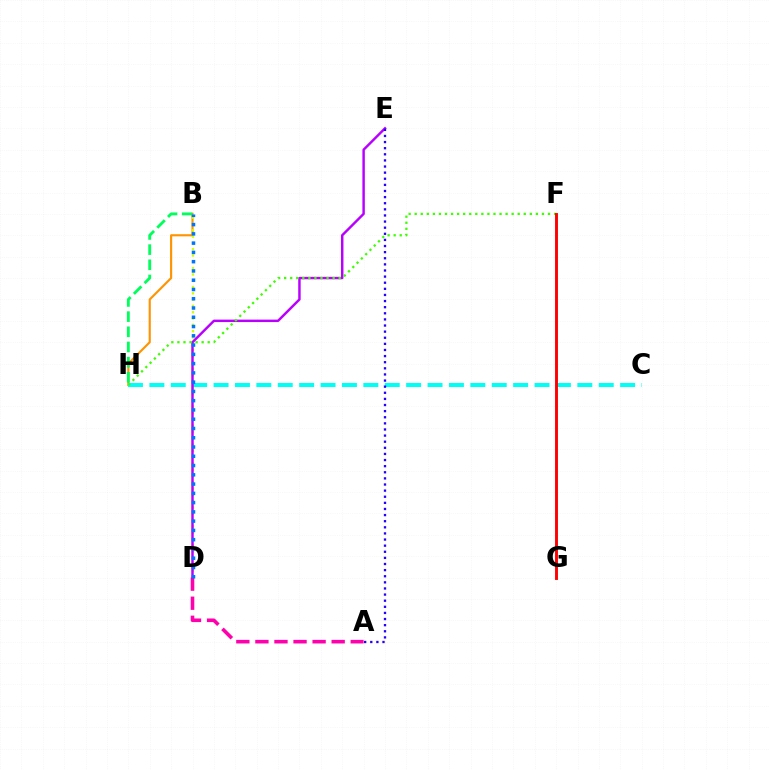{('B', 'H'): [{'color': '#ff9400', 'line_style': 'solid', 'thickness': 1.54}, {'color': '#00ff5c', 'line_style': 'dashed', 'thickness': 2.06}], ('A', 'D'): [{'color': '#ff00ac', 'line_style': 'dashed', 'thickness': 2.59}], ('B', 'D'): [{'color': '#d1ff00', 'line_style': 'dotted', 'thickness': 1.71}, {'color': '#0074ff', 'line_style': 'dotted', 'thickness': 2.52}], ('C', 'H'): [{'color': '#00fff6', 'line_style': 'dashed', 'thickness': 2.91}], ('D', 'E'): [{'color': '#b900ff', 'line_style': 'solid', 'thickness': 1.76}], ('F', 'H'): [{'color': '#3dff00', 'line_style': 'dotted', 'thickness': 1.65}], ('F', 'G'): [{'color': '#ff0000', 'line_style': 'solid', 'thickness': 2.08}], ('A', 'E'): [{'color': '#2500ff', 'line_style': 'dotted', 'thickness': 1.66}]}